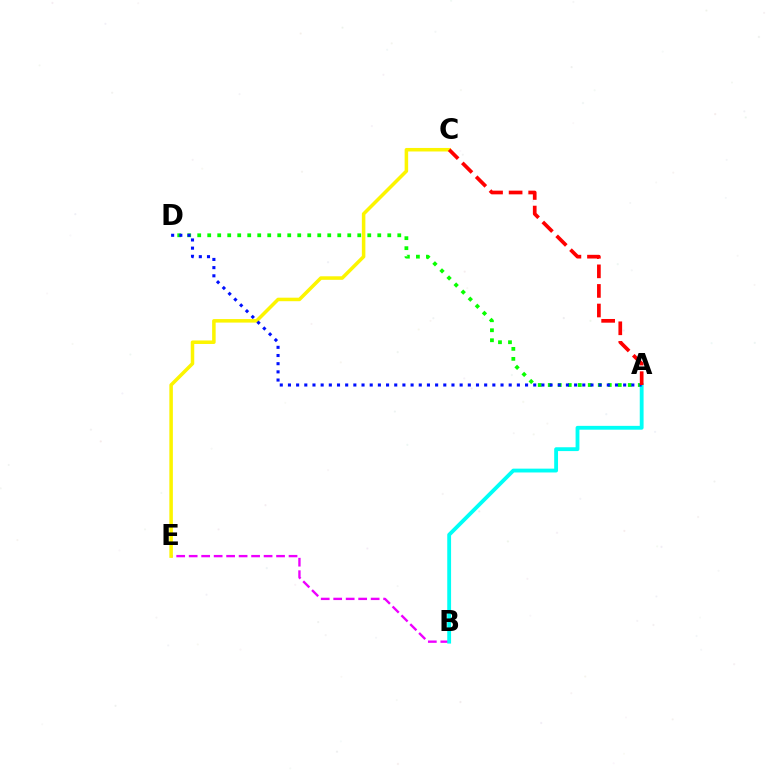{('B', 'E'): [{'color': '#ee00ff', 'line_style': 'dashed', 'thickness': 1.7}], ('A', 'D'): [{'color': '#08ff00', 'line_style': 'dotted', 'thickness': 2.72}, {'color': '#0010ff', 'line_style': 'dotted', 'thickness': 2.22}], ('C', 'E'): [{'color': '#fcf500', 'line_style': 'solid', 'thickness': 2.53}], ('A', 'B'): [{'color': '#00fff6', 'line_style': 'solid', 'thickness': 2.76}], ('A', 'C'): [{'color': '#ff0000', 'line_style': 'dashed', 'thickness': 2.66}]}